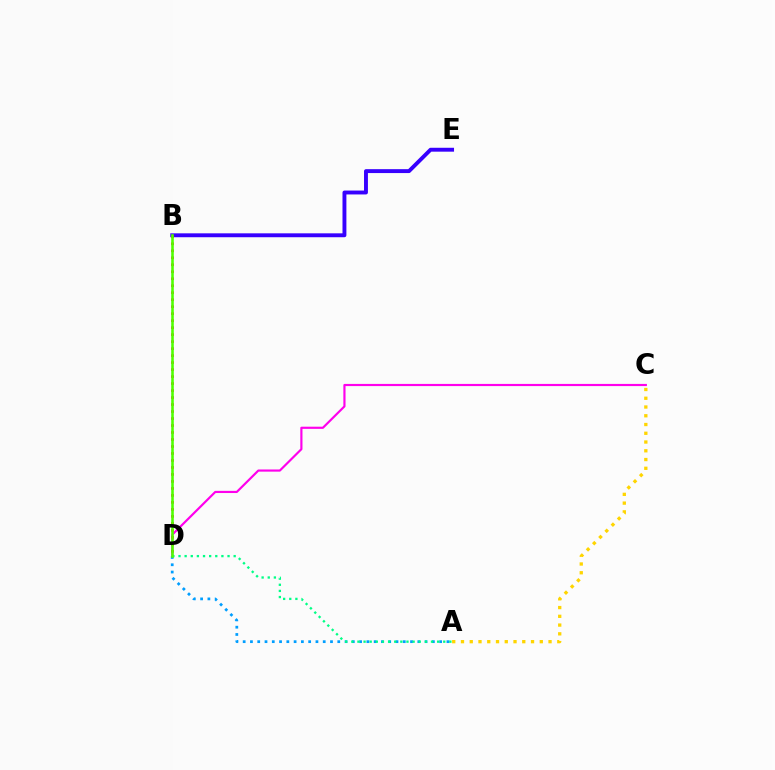{('C', 'D'): [{'color': '#ff00ed', 'line_style': 'solid', 'thickness': 1.56}], ('A', 'C'): [{'color': '#ffd500', 'line_style': 'dotted', 'thickness': 2.38}], ('A', 'D'): [{'color': '#009eff', 'line_style': 'dotted', 'thickness': 1.98}, {'color': '#00ff86', 'line_style': 'dotted', 'thickness': 1.67}], ('B', 'E'): [{'color': '#3700ff', 'line_style': 'solid', 'thickness': 2.81}], ('B', 'D'): [{'color': '#ff0000', 'line_style': 'dotted', 'thickness': 1.9}, {'color': '#4fff00', 'line_style': 'solid', 'thickness': 1.86}]}